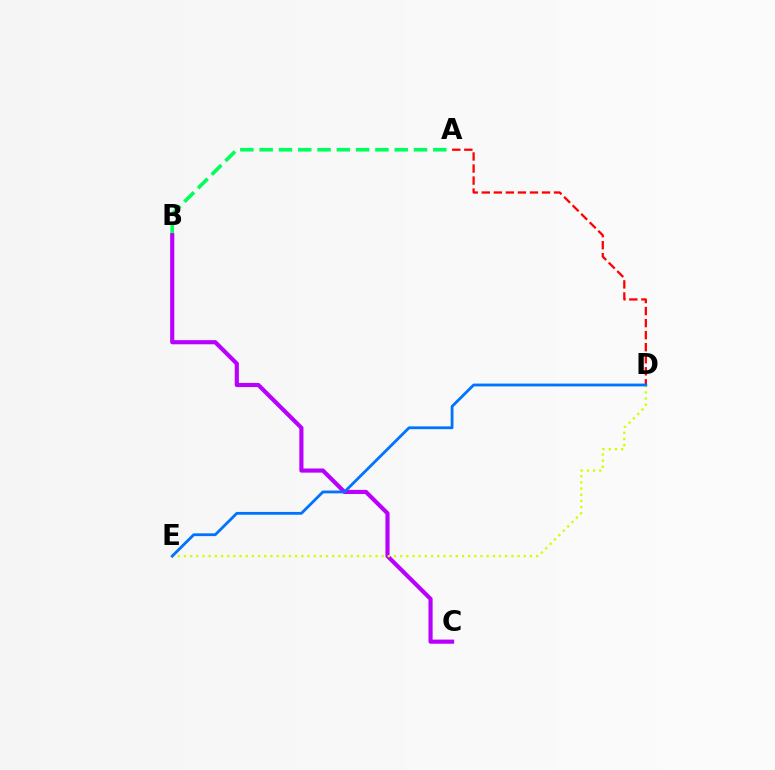{('A', 'B'): [{'color': '#00ff5c', 'line_style': 'dashed', 'thickness': 2.62}], ('A', 'D'): [{'color': '#ff0000', 'line_style': 'dashed', 'thickness': 1.64}], ('B', 'C'): [{'color': '#b900ff', 'line_style': 'solid', 'thickness': 2.98}], ('D', 'E'): [{'color': '#d1ff00', 'line_style': 'dotted', 'thickness': 1.68}, {'color': '#0074ff', 'line_style': 'solid', 'thickness': 2.02}]}